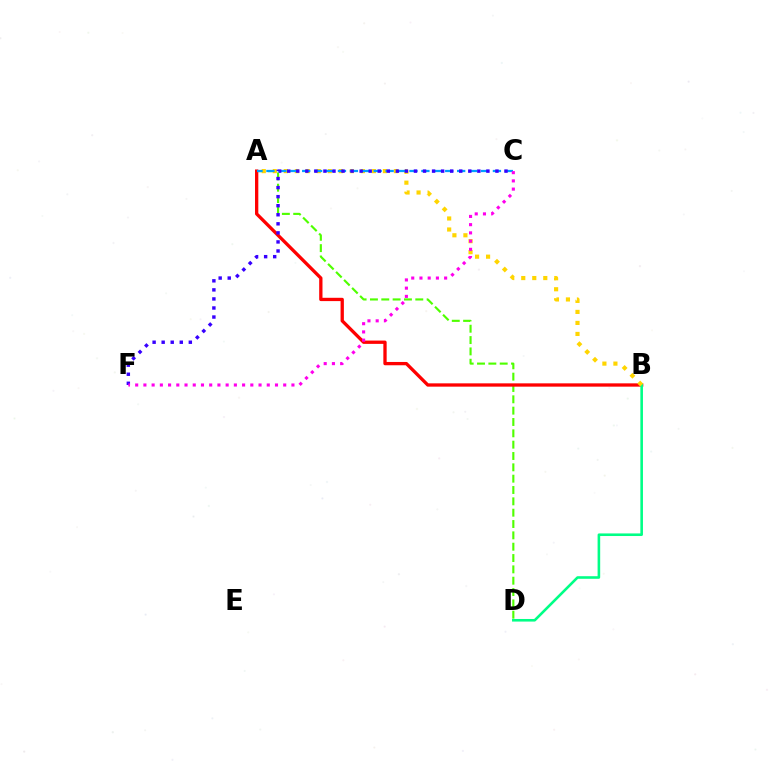{('A', 'D'): [{'color': '#4fff00', 'line_style': 'dashed', 'thickness': 1.54}], ('A', 'B'): [{'color': '#ff0000', 'line_style': 'solid', 'thickness': 2.38}, {'color': '#ffd500', 'line_style': 'dotted', 'thickness': 2.99}], ('B', 'D'): [{'color': '#00ff86', 'line_style': 'solid', 'thickness': 1.87}], ('A', 'C'): [{'color': '#009eff', 'line_style': 'dashed', 'thickness': 1.62}], ('C', 'F'): [{'color': '#3700ff', 'line_style': 'dotted', 'thickness': 2.46}, {'color': '#ff00ed', 'line_style': 'dotted', 'thickness': 2.23}]}